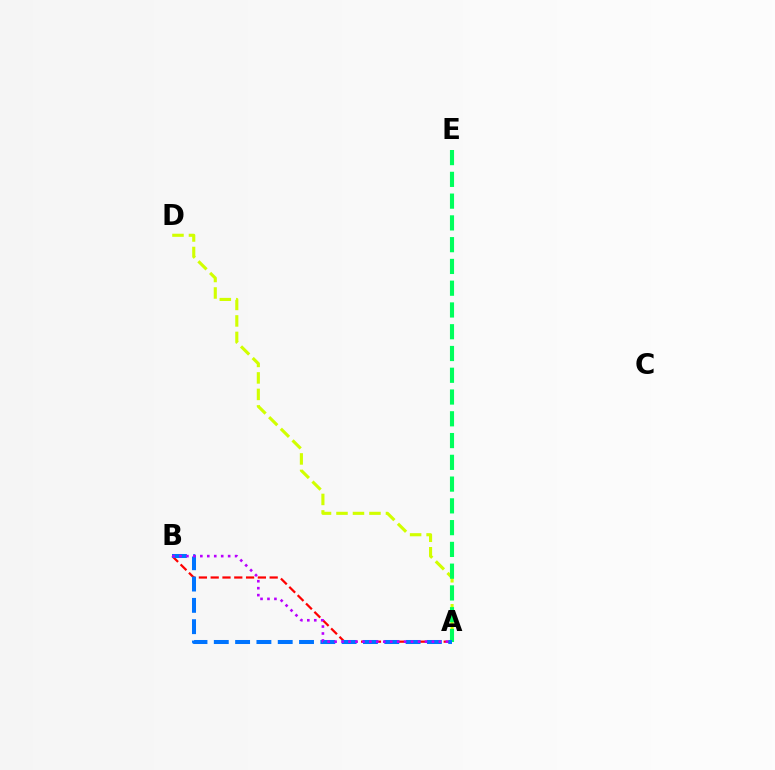{('A', 'B'): [{'color': '#ff0000', 'line_style': 'dashed', 'thickness': 1.6}, {'color': '#0074ff', 'line_style': 'dashed', 'thickness': 2.89}, {'color': '#b900ff', 'line_style': 'dotted', 'thickness': 1.89}], ('A', 'D'): [{'color': '#d1ff00', 'line_style': 'dashed', 'thickness': 2.24}], ('A', 'E'): [{'color': '#00ff5c', 'line_style': 'dashed', 'thickness': 2.96}]}